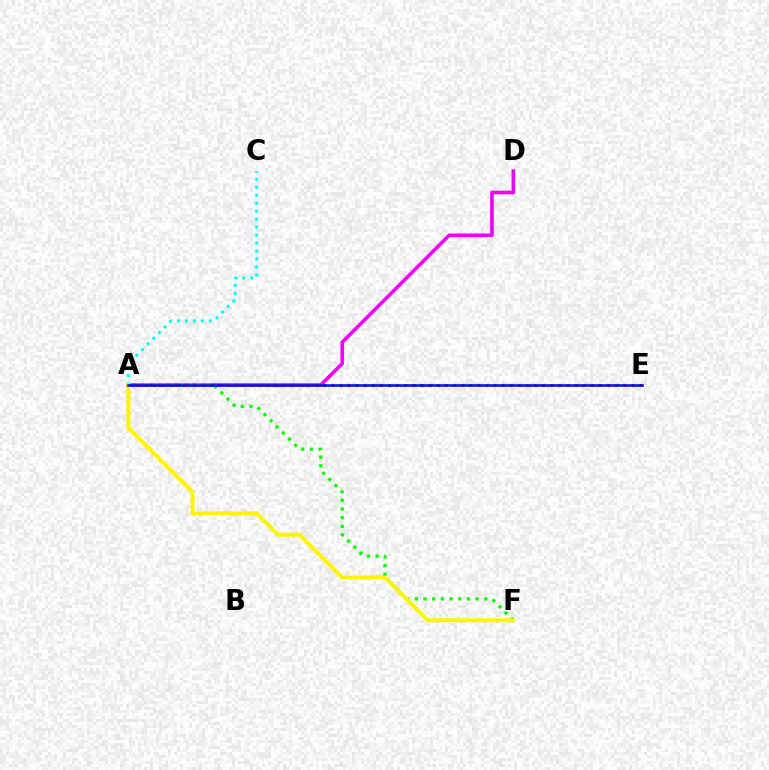{('A', 'D'): [{'color': '#ee00ff', 'line_style': 'solid', 'thickness': 2.57}], ('A', 'F'): [{'color': '#08ff00', 'line_style': 'dotted', 'thickness': 2.36}, {'color': '#fcf500', 'line_style': 'solid', 'thickness': 2.86}], ('A', 'E'): [{'color': '#ff0000', 'line_style': 'dotted', 'thickness': 2.2}, {'color': '#0010ff', 'line_style': 'solid', 'thickness': 1.84}], ('A', 'C'): [{'color': '#00fff6', 'line_style': 'dotted', 'thickness': 2.17}]}